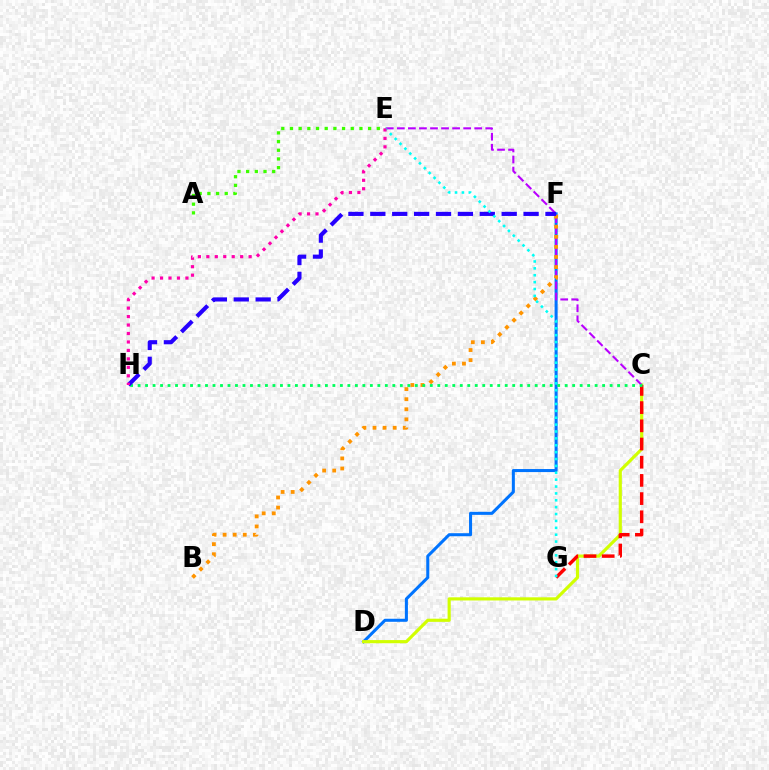{('D', 'F'): [{'color': '#0074ff', 'line_style': 'solid', 'thickness': 2.19}], ('C', 'D'): [{'color': '#d1ff00', 'line_style': 'solid', 'thickness': 2.27}], ('C', 'E'): [{'color': '#b900ff', 'line_style': 'dashed', 'thickness': 1.5}], ('B', 'F'): [{'color': '#ff9400', 'line_style': 'dotted', 'thickness': 2.74}], ('C', 'G'): [{'color': '#ff0000', 'line_style': 'dashed', 'thickness': 2.47}], ('C', 'H'): [{'color': '#00ff5c', 'line_style': 'dotted', 'thickness': 2.04}], ('A', 'E'): [{'color': '#3dff00', 'line_style': 'dotted', 'thickness': 2.36}], ('F', 'H'): [{'color': '#2500ff', 'line_style': 'dashed', 'thickness': 2.97}], ('E', 'G'): [{'color': '#00fff6', 'line_style': 'dotted', 'thickness': 1.87}], ('E', 'H'): [{'color': '#ff00ac', 'line_style': 'dotted', 'thickness': 2.3}]}